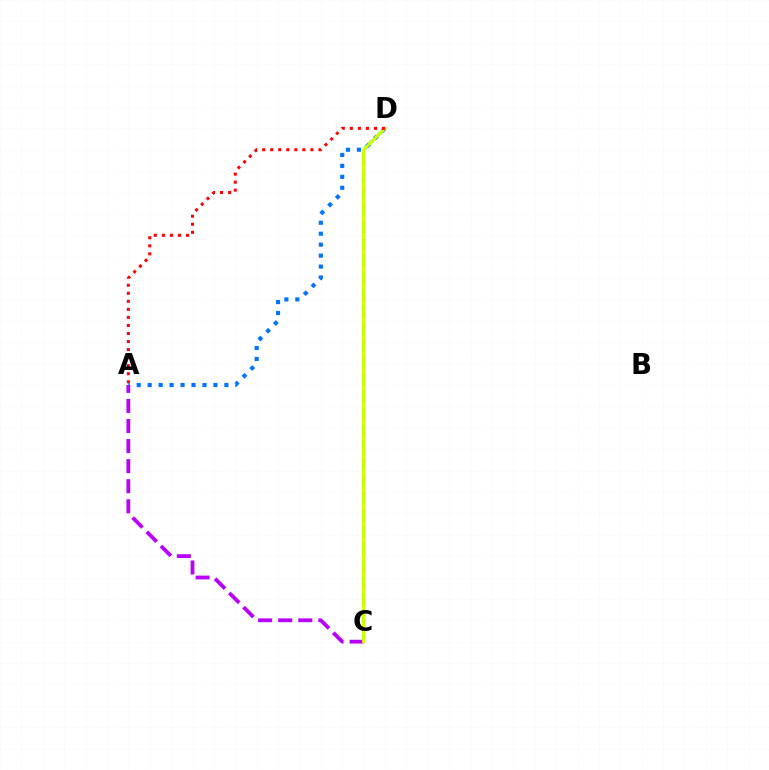{('C', 'D'): [{'color': '#00ff5c', 'line_style': 'dashed', 'thickness': 2.3}, {'color': '#d1ff00', 'line_style': 'solid', 'thickness': 2.18}], ('A', 'D'): [{'color': '#0074ff', 'line_style': 'dotted', 'thickness': 2.98}, {'color': '#ff0000', 'line_style': 'dotted', 'thickness': 2.19}], ('A', 'C'): [{'color': '#b900ff', 'line_style': 'dashed', 'thickness': 2.73}]}